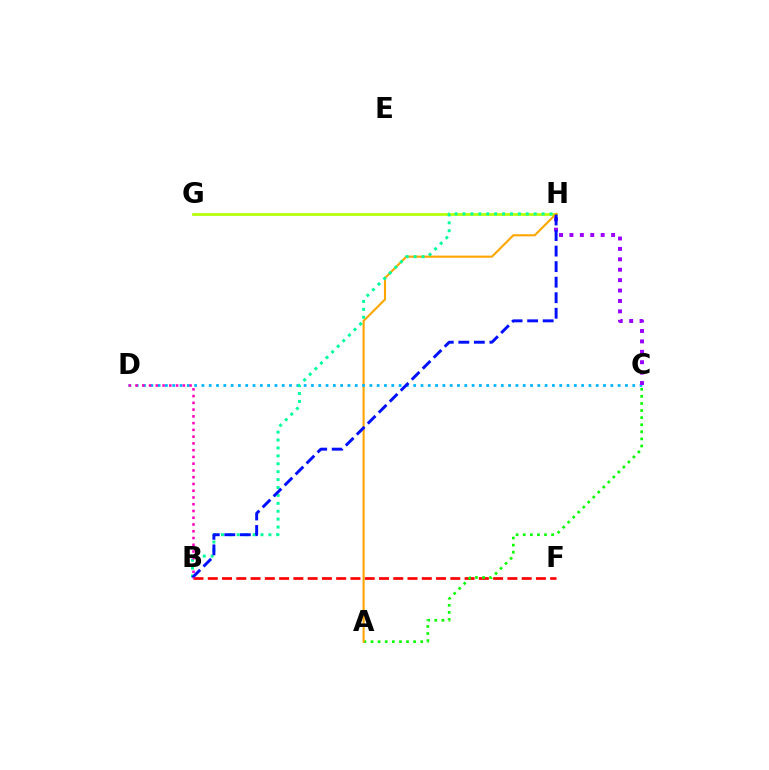{('B', 'F'): [{'color': '#ff0000', 'line_style': 'dashed', 'thickness': 1.94}], ('G', 'H'): [{'color': '#b3ff00', 'line_style': 'solid', 'thickness': 1.93}], ('A', 'C'): [{'color': '#08ff00', 'line_style': 'dotted', 'thickness': 1.93}], ('A', 'H'): [{'color': '#ffa500', 'line_style': 'solid', 'thickness': 1.52}], ('C', 'D'): [{'color': '#00b5ff', 'line_style': 'dotted', 'thickness': 1.98}], ('C', 'H'): [{'color': '#9b00ff', 'line_style': 'dotted', 'thickness': 2.83}], ('B', 'H'): [{'color': '#00ff9d', 'line_style': 'dotted', 'thickness': 2.15}, {'color': '#0010ff', 'line_style': 'dashed', 'thickness': 2.11}], ('B', 'D'): [{'color': '#ff00bd', 'line_style': 'dotted', 'thickness': 1.84}]}